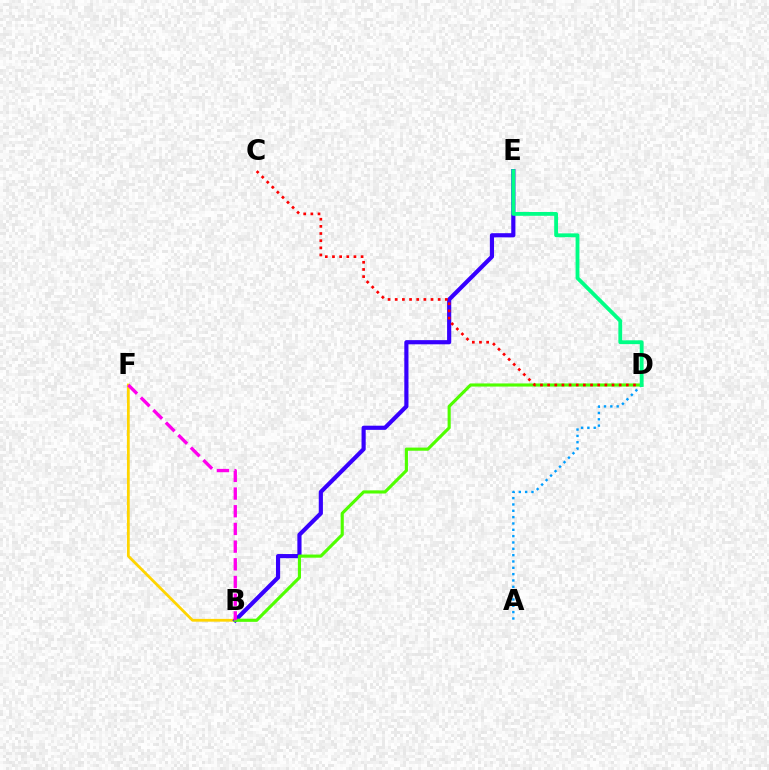{('B', 'F'): [{'color': '#ffd500', 'line_style': 'solid', 'thickness': 2.0}, {'color': '#ff00ed', 'line_style': 'dashed', 'thickness': 2.4}], ('A', 'D'): [{'color': '#009eff', 'line_style': 'dotted', 'thickness': 1.72}], ('B', 'E'): [{'color': '#3700ff', 'line_style': 'solid', 'thickness': 3.0}], ('B', 'D'): [{'color': '#4fff00', 'line_style': 'solid', 'thickness': 2.26}], ('C', 'D'): [{'color': '#ff0000', 'line_style': 'dotted', 'thickness': 1.94}], ('D', 'E'): [{'color': '#00ff86', 'line_style': 'solid', 'thickness': 2.75}]}